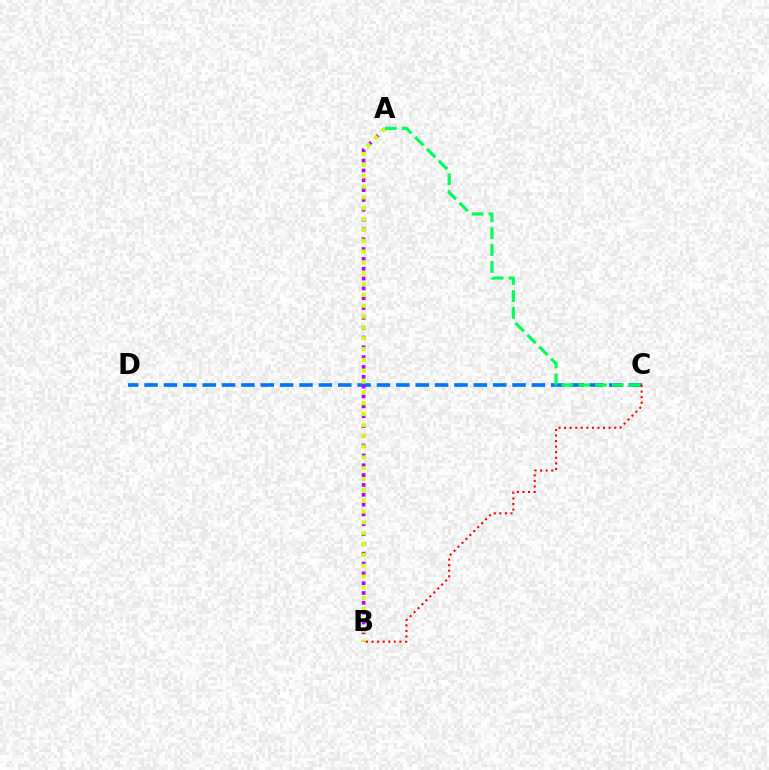{('C', 'D'): [{'color': '#0074ff', 'line_style': 'dashed', 'thickness': 2.63}], ('A', 'B'): [{'color': '#b900ff', 'line_style': 'dotted', 'thickness': 2.67}, {'color': '#d1ff00', 'line_style': 'dotted', 'thickness': 2.94}], ('B', 'C'): [{'color': '#ff0000', 'line_style': 'dotted', 'thickness': 1.51}], ('A', 'C'): [{'color': '#00ff5c', 'line_style': 'dashed', 'thickness': 2.29}]}